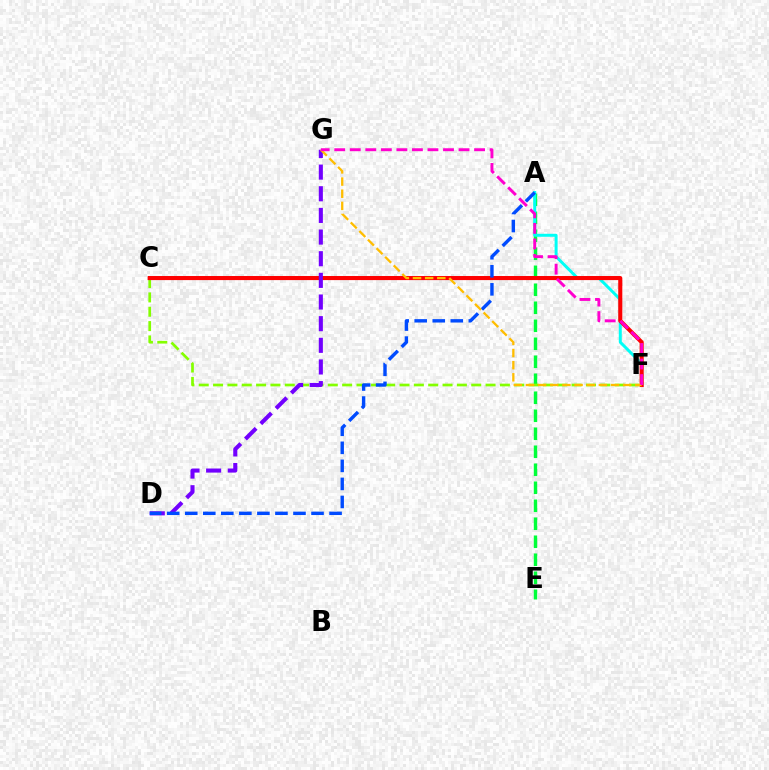{('A', 'E'): [{'color': '#00ff39', 'line_style': 'dashed', 'thickness': 2.45}], ('C', 'F'): [{'color': '#84ff00', 'line_style': 'dashed', 'thickness': 1.95}, {'color': '#ff0000', 'line_style': 'solid', 'thickness': 2.94}], ('A', 'F'): [{'color': '#00fff6', 'line_style': 'solid', 'thickness': 2.15}], ('D', 'G'): [{'color': '#7200ff', 'line_style': 'dashed', 'thickness': 2.94}], ('A', 'D'): [{'color': '#004bff', 'line_style': 'dashed', 'thickness': 2.45}], ('F', 'G'): [{'color': '#ffbd00', 'line_style': 'dashed', 'thickness': 1.65}, {'color': '#ff00cf', 'line_style': 'dashed', 'thickness': 2.11}]}